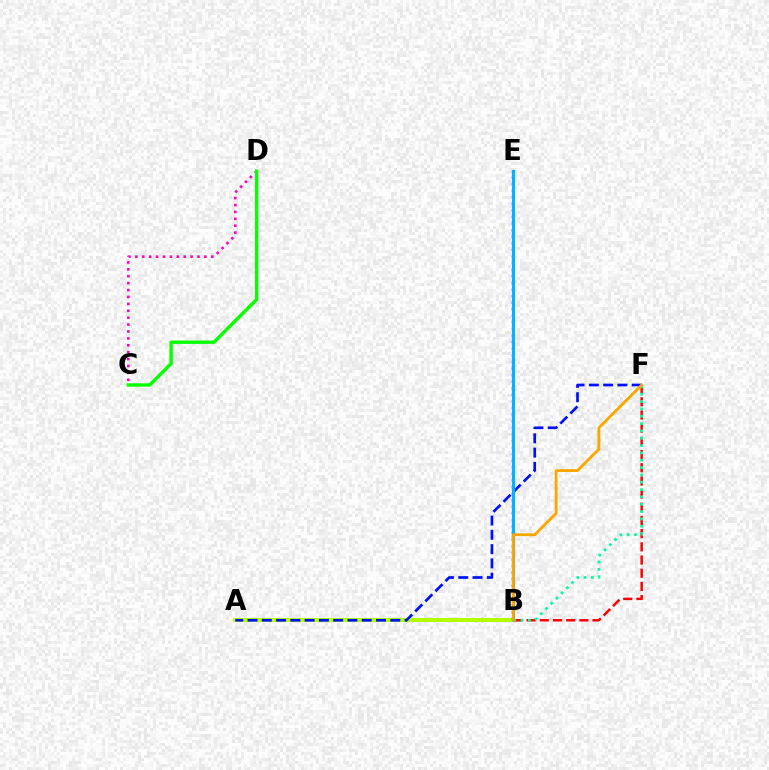{('C', 'D'): [{'color': '#ff00bd', 'line_style': 'dotted', 'thickness': 1.88}, {'color': '#08ff00', 'line_style': 'solid', 'thickness': 2.44}], ('A', 'B'): [{'color': '#b3ff00', 'line_style': 'solid', 'thickness': 2.86}], ('A', 'F'): [{'color': '#0010ff', 'line_style': 'dashed', 'thickness': 1.94}], ('B', 'F'): [{'color': '#ff0000', 'line_style': 'dashed', 'thickness': 1.79}, {'color': '#00ff9d', 'line_style': 'dotted', 'thickness': 1.99}, {'color': '#ffa500', 'line_style': 'solid', 'thickness': 2.04}], ('B', 'E'): [{'color': '#9b00ff', 'line_style': 'dotted', 'thickness': 1.79}, {'color': '#00b5ff', 'line_style': 'solid', 'thickness': 2.24}]}